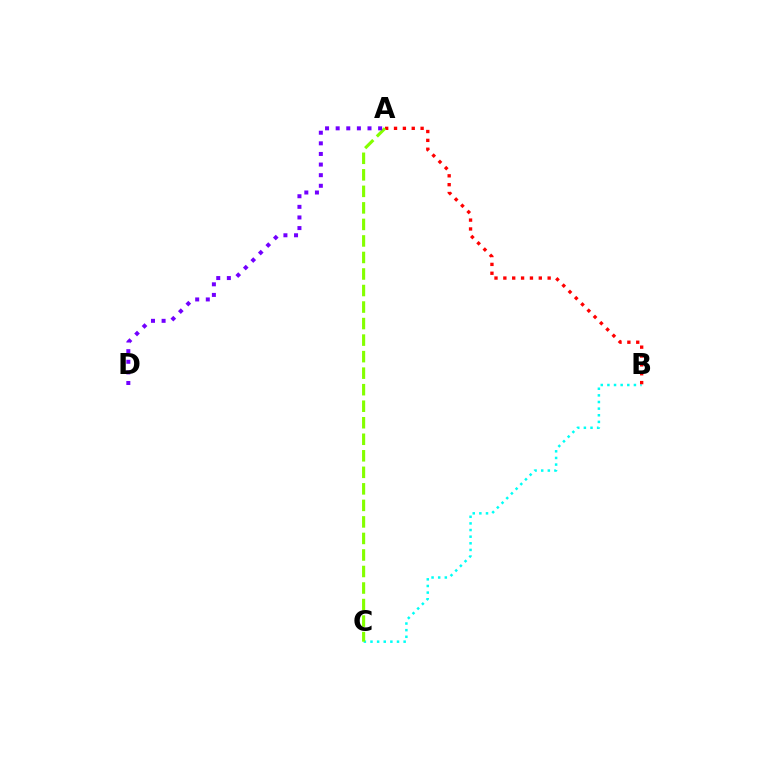{('B', 'C'): [{'color': '#00fff6', 'line_style': 'dotted', 'thickness': 1.8}], ('A', 'B'): [{'color': '#ff0000', 'line_style': 'dotted', 'thickness': 2.41}], ('A', 'C'): [{'color': '#84ff00', 'line_style': 'dashed', 'thickness': 2.25}], ('A', 'D'): [{'color': '#7200ff', 'line_style': 'dotted', 'thickness': 2.88}]}